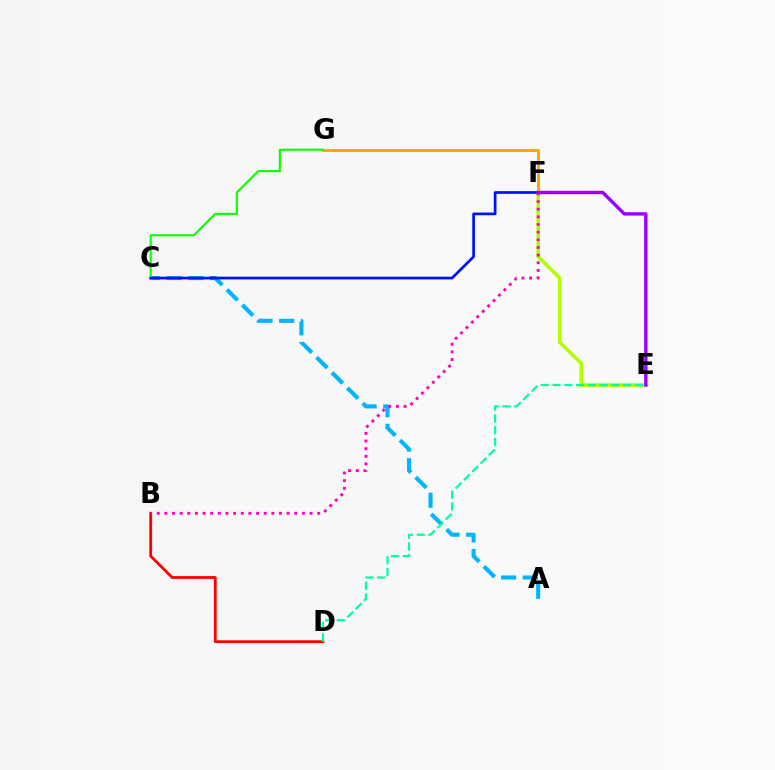{('A', 'C'): [{'color': '#00b5ff', 'line_style': 'dashed', 'thickness': 2.95}], ('E', 'F'): [{'color': '#b3ff00', 'line_style': 'solid', 'thickness': 2.59}, {'color': '#9b00ff', 'line_style': 'solid', 'thickness': 2.44}], ('F', 'G'): [{'color': '#ffa500', 'line_style': 'solid', 'thickness': 2.07}], ('C', 'G'): [{'color': '#08ff00', 'line_style': 'solid', 'thickness': 1.5}], ('B', 'D'): [{'color': '#ff0000', 'line_style': 'solid', 'thickness': 2.01}], ('D', 'E'): [{'color': '#00ff9d', 'line_style': 'dashed', 'thickness': 1.6}], ('C', 'F'): [{'color': '#0010ff', 'line_style': 'solid', 'thickness': 1.96}], ('B', 'F'): [{'color': '#ff00bd', 'line_style': 'dotted', 'thickness': 2.08}]}